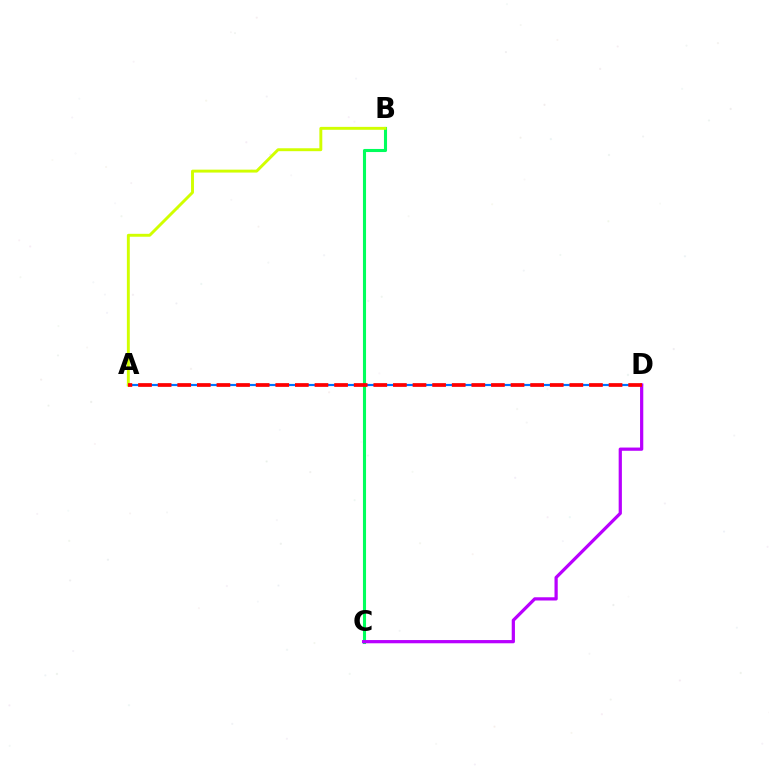{('B', 'C'): [{'color': '#00ff5c', 'line_style': 'solid', 'thickness': 2.22}], ('A', 'D'): [{'color': '#0074ff', 'line_style': 'solid', 'thickness': 1.57}, {'color': '#ff0000', 'line_style': 'dashed', 'thickness': 2.66}], ('C', 'D'): [{'color': '#b900ff', 'line_style': 'solid', 'thickness': 2.32}], ('A', 'B'): [{'color': '#d1ff00', 'line_style': 'solid', 'thickness': 2.1}]}